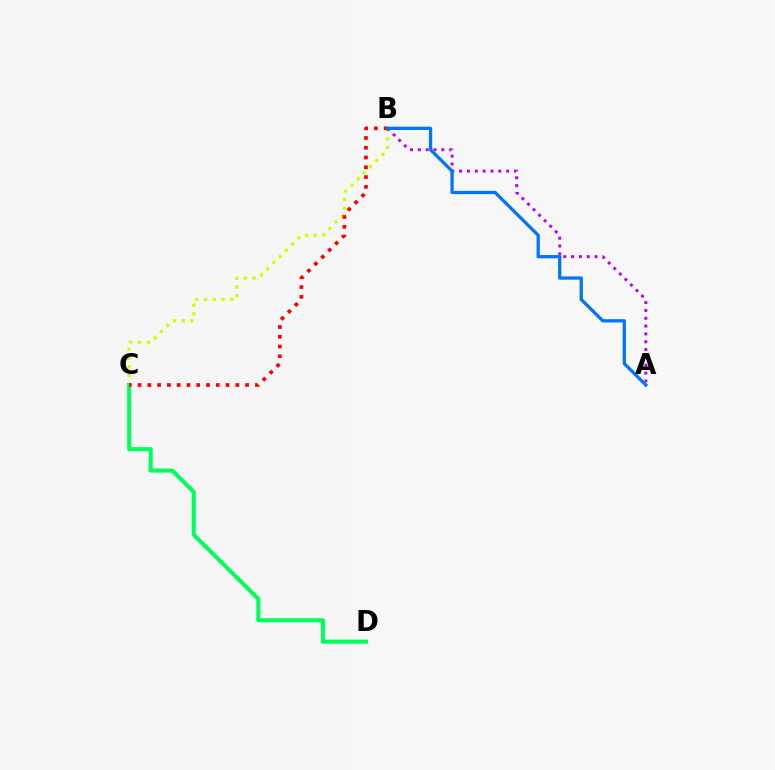{('B', 'C'): [{'color': '#d1ff00', 'line_style': 'dotted', 'thickness': 2.38}, {'color': '#ff0000', 'line_style': 'dotted', 'thickness': 2.66}], ('A', 'B'): [{'color': '#b900ff', 'line_style': 'dotted', 'thickness': 2.13}, {'color': '#0074ff', 'line_style': 'solid', 'thickness': 2.35}], ('C', 'D'): [{'color': '#00ff5c', 'line_style': 'solid', 'thickness': 2.94}]}